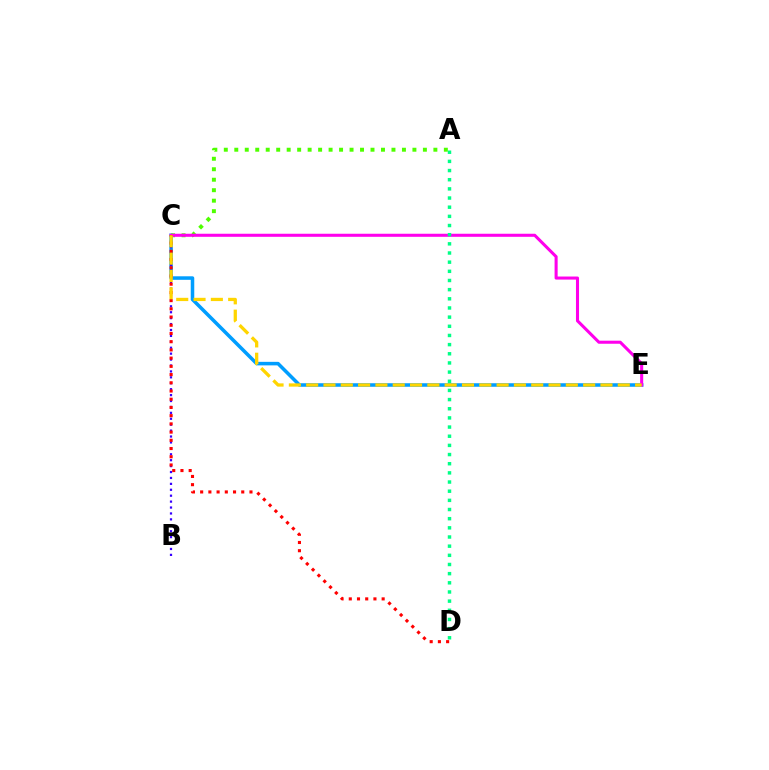{('C', 'E'): [{'color': '#009eff', 'line_style': 'solid', 'thickness': 2.54}, {'color': '#ff00ed', 'line_style': 'solid', 'thickness': 2.2}, {'color': '#ffd500', 'line_style': 'dashed', 'thickness': 2.35}], ('B', 'C'): [{'color': '#3700ff', 'line_style': 'dotted', 'thickness': 1.61}], ('A', 'C'): [{'color': '#4fff00', 'line_style': 'dotted', 'thickness': 2.85}], ('C', 'D'): [{'color': '#ff0000', 'line_style': 'dotted', 'thickness': 2.23}], ('A', 'D'): [{'color': '#00ff86', 'line_style': 'dotted', 'thickness': 2.49}]}